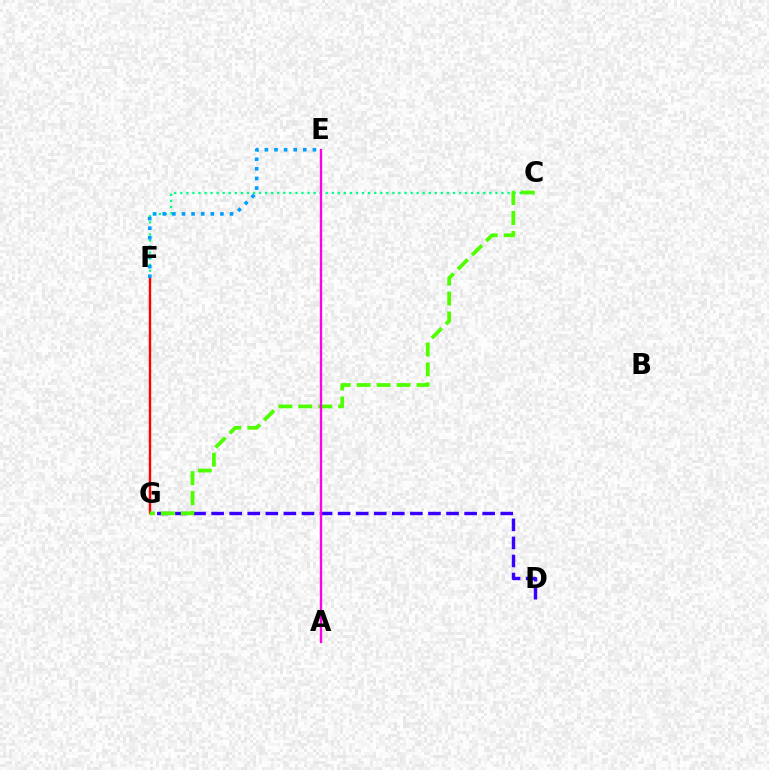{('A', 'E'): [{'color': '#ffd500', 'line_style': 'dashed', 'thickness': 1.56}, {'color': '#ff00ed', 'line_style': 'solid', 'thickness': 1.67}], ('C', 'F'): [{'color': '#00ff86', 'line_style': 'dotted', 'thickness': 1.65}], ('D', 'G'): [{'color': '#3700ff', 'line_style': 'dashed', 'thickness': 2.46}], ('F', 'G'): [{'color': '#ff0000', 'line_style': 'solid', 'thickness': 1.71}], ('E', 'F'): [{'color': '#009eff', 'line_style': 'dotted', 'thickness': 2.61}], ('C', 'G'): [{'color': '#4fff00', 'line_style': 'dashed', 'thickness': 2.71}]}